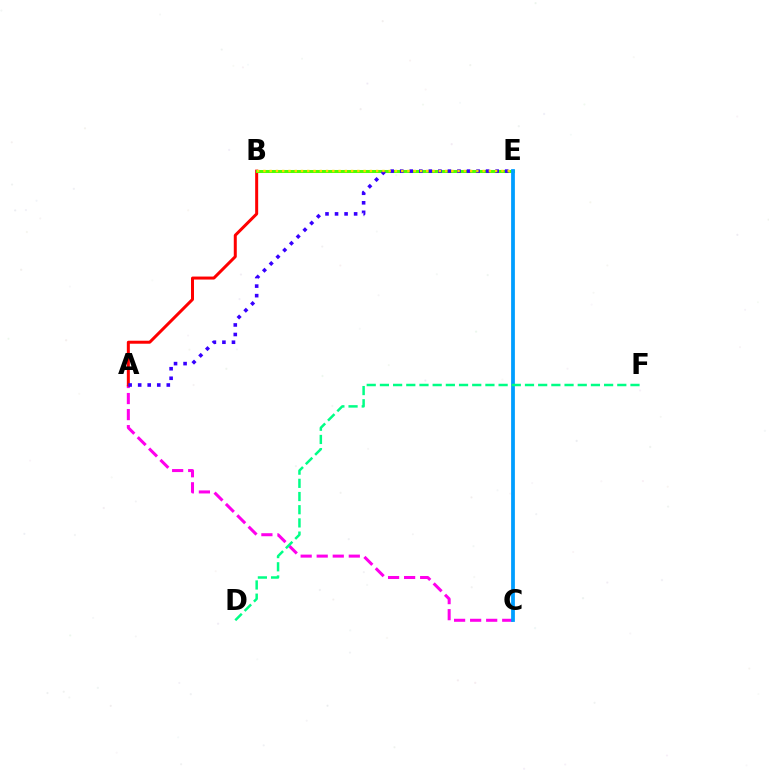{('A', 'C'): [{'color': '#ff00ed', 'line_style': 'dashed', 'thickness': 2.18}], ('A', 'B'): [{'color': '#ff0000', 'line_style': 'solid', 'thickness': 2.16}], ('B', 'E'): [{'color': '#4fff00', 'line_style': 'solid', 'thickness': 2.18}, {'color': '#ffd500', 'line_style': 'dotted', 'thickness': 1.7}], ('C', 'E'): [{'color': '#009eff', 'line_style': 'solid', 'thickness': 2.72}], ('A', 'E'): [{'color': '#3700ff', 'line_style': 'dotted', 'thickness': 2.59}], ('D', 'F'): [{'color': '#00ff86', 'line_style': 'dashed', 'thickness': 1.79}]}